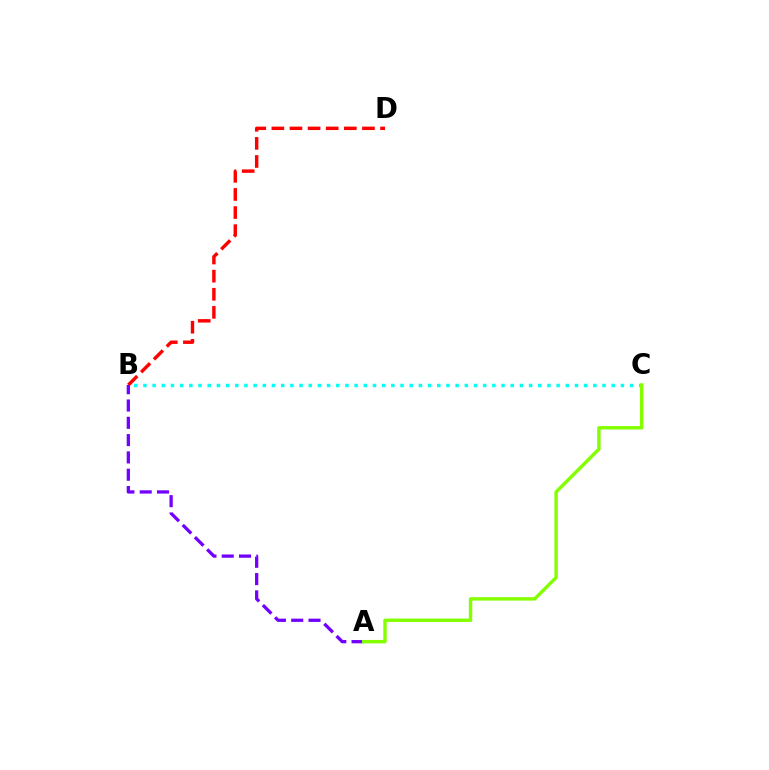{('B', 'C'): [{'color': '#00fff6', 'line_style': 'dotted', 'thickness': 2.49}], ('B', 'D'): [{'color': '#ff0000', 'line_style': 'dashed', 'thickness': 2.46}], ('A', 'B'): [{'color': '#7200ff', 'line_style': 'dashed', 'thickness': 2.35}], ('A', 'C'): [{'color': '#84ff00', 'line_style': 'solid', 'thickness': 2.47}]}